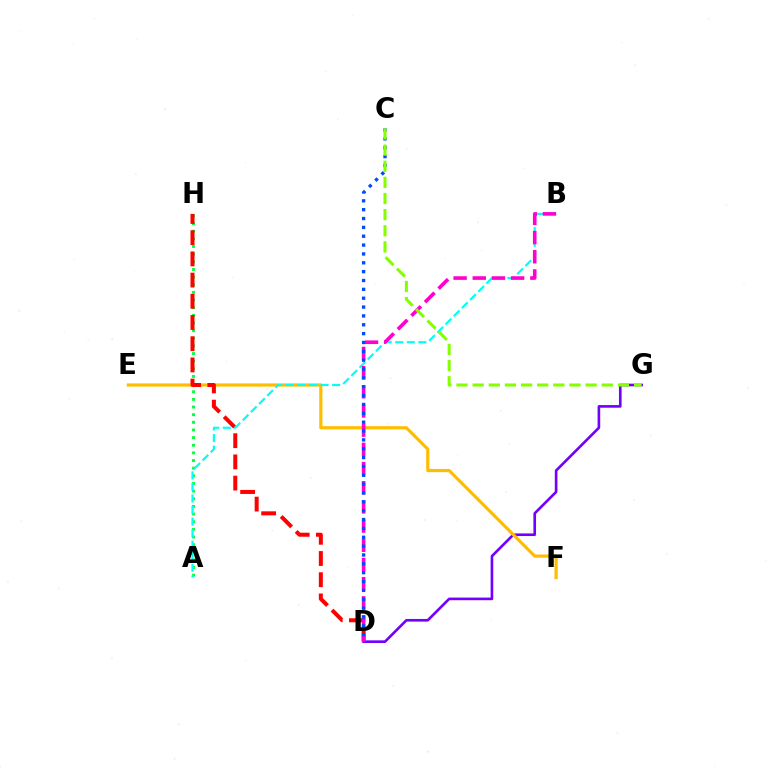{('D', 'G'): [{'color': '#7200ff', 'line_style': 'solid', 'thickness': 1.9}], ('A', 'H'): [{'color': '#00ff39', 'line_style': 'dotted', 'thickness': 2.08}], ('E', 'F'): [{'color': '#ffbd00', 'line_style': 'solid', 'thickness': 2.3}], ('D', 'H'): [{'color': '#ff0000', 'line_style': 'dashed', 'thickness': 2.88}], ('A', 'B'): [{'color': '#00fff6', 'line_style': 'dashed', 'thickness': 1.57}], ('B', 'D'): [{'color': '#ff00cf', 'line_style': 'dashed', 'thickness': 2.61}], ('C', 'D'): [{'color': '#004bff', 'line_style': 'dotted', 'thickness': 2.41}], ('C', 'G'): [{'color': '#84ff00', 'line_style': 'dashed', 'thickness': 2.19}]}